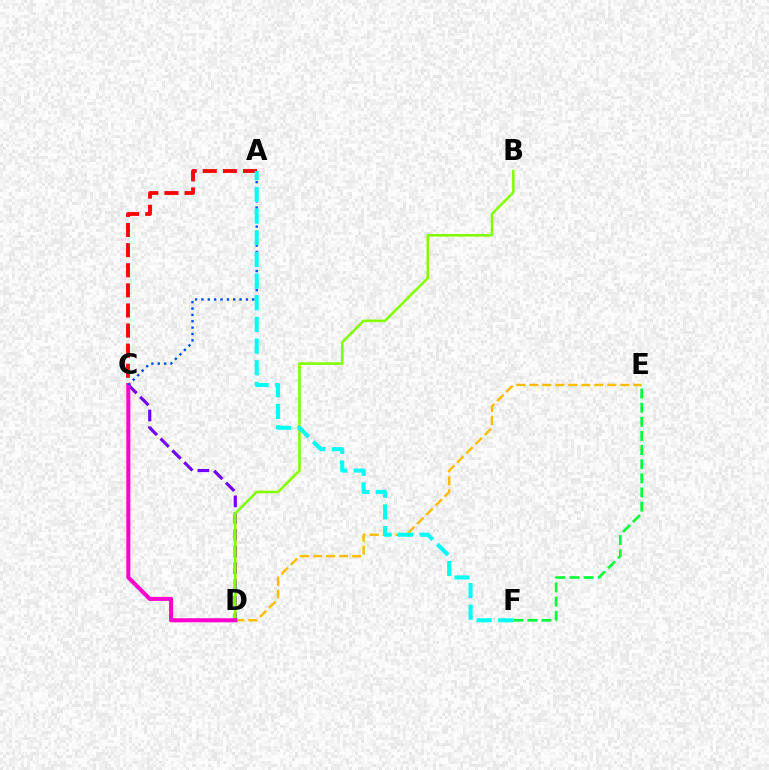{('C', 'D'): [{'color': '#7200ff', 'line_style': 'dashed', 'thickness': 2.27}, {'color': '#ff00cf', 'line_style': 'solid', 'thickness': 2.92}], ('B', 'D'): [{'color': '#84ff00', 'line_style': 'solid', 'thickness': 1.86}], ('A', 'C'): [{'color': '#ff0000', 'line_style': 'dashed', 'thickness': 2.73}, {'color': '#004bff', 'line_style': 'dotted', 'thickness': 1.73}], ('D', 'E'): [{'color': '#ffbd00', 'line_style': 'dashed', 'thickness': 1.76}], ('E', 'F'): [{'color': '#00ff39', 'line_style': 'dashed', 'thickness': 1.92}], ('A', 'F'): [{'color': '#00fff6', 'line_style': 'dashed', 'thickness': 2.94}]}